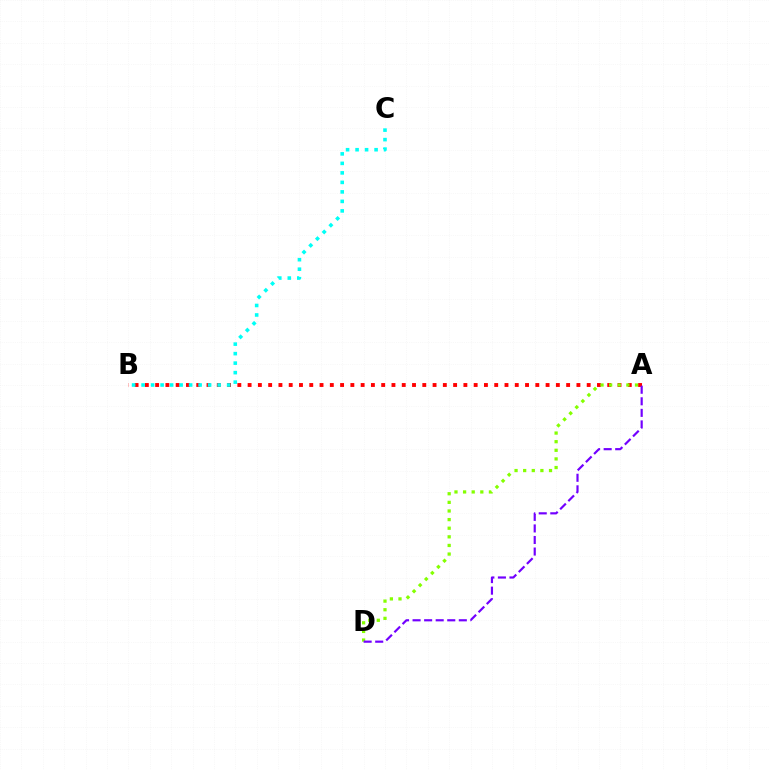{('A', 'B'): [{'color': '#ff0000', 'line_style': 'dotted', 'thickness': 2.79}], ('B', 'C'): [{'color': '#00fff6', 'line_style': 'dotted', 'thickness': 2.58}], ('A', 'D'): [{'color': '#84ff00', 'line_style': 'dotted', 'thickness': 2.34}, {'color': '#7200ff', 'line_style': 'dashed', 'thickness': 1.57}]}